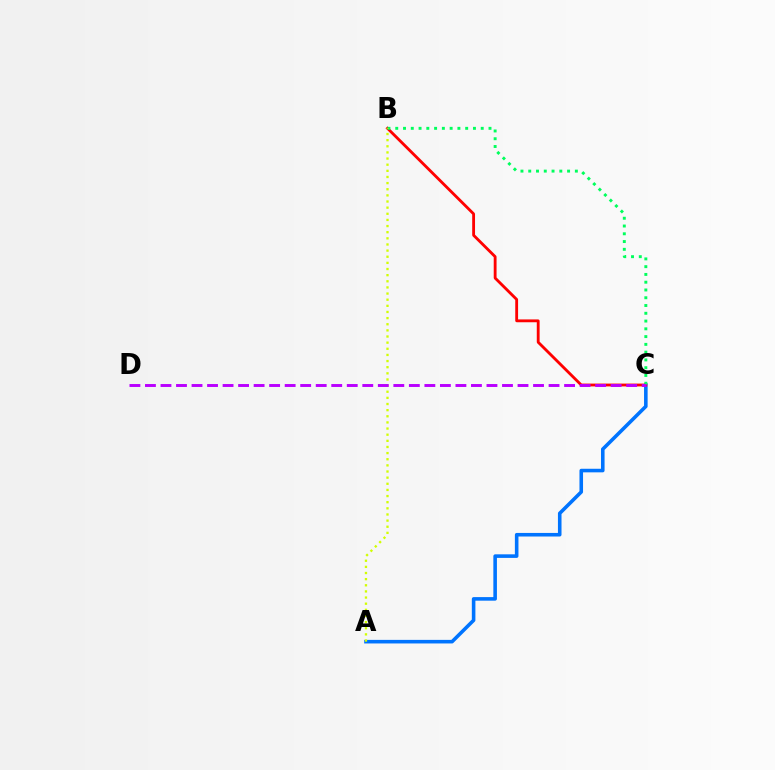{('A', 'C'): [{'color': '#0074ff', 'line_style': 'solid', 'thickness': 2.58}], ('B', 'C'): [{'color': '#ff0000', 'line_style': 'solid', 'thickness': 2.04}, {'color': '#00ff5c', 'line_style': 'dotted', 'thickness': 2.11}], ('A', 'B'): [{'color': '#d1ff00', 'line_style': 'dotted', 'thickness': 1.67}], ('C', 'D'): [{'color': '#b900ff', 'line_style': 'dashed', 'thickness': 2.11}]}